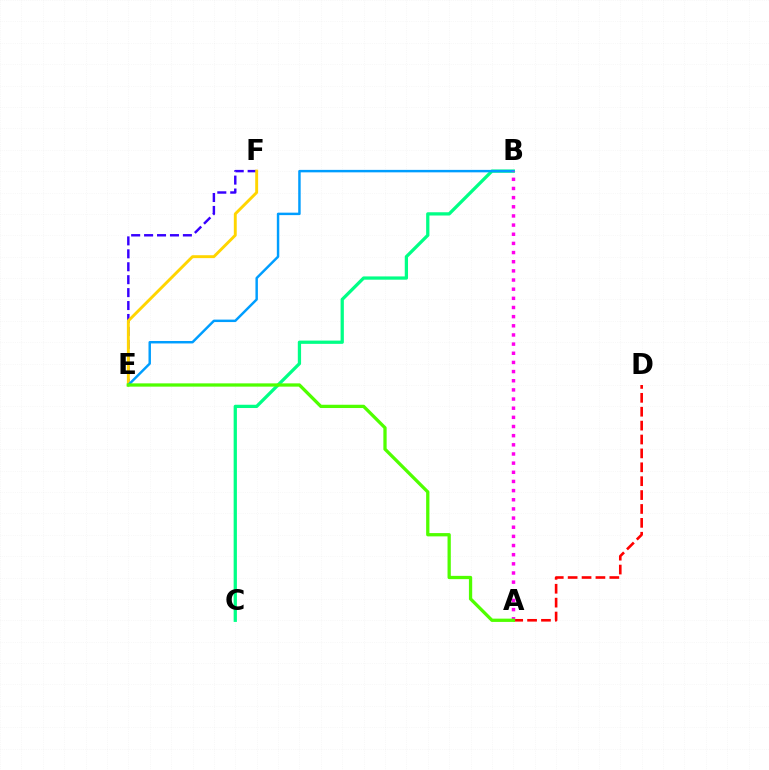{('E', 'F'): [{'color': '#3700ff', 'line_style': 'dashed', 'thickness': 1.76}, {'color': '#ffd500', 'line_style': 'solid', 'thickness': 2.09}], ('A', 'D'): [{'color': '#ff0000', 'line_style': 'dashed', 'thickness': 1.89}], ('B', 'C'): [{'color': '#00ff86', 'line_style': 'solid', 'thickness': 2.35}], ('B', 'E'): [{'color': '#009eff', 'line_style': 'solid', 'thickness': 1.77}], ('A', 'B'): [{'color': '#ff00ed', 'line_style': 'dotted', 'thickness': 2.49}], ('A', 'E'): [{'color': '#4fff00', 'line_style': 'solid', 'thickness': 2.36}]}